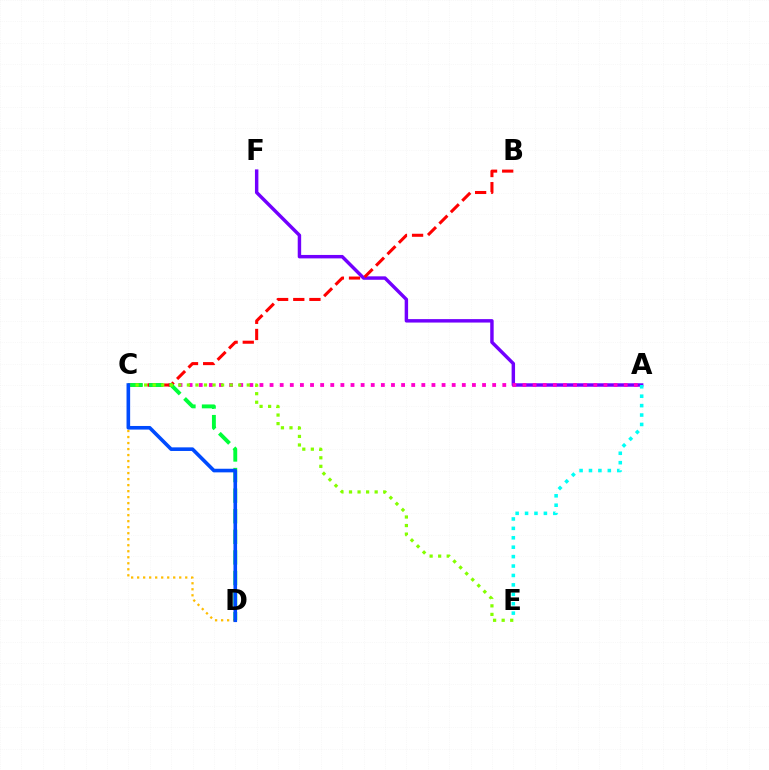{('A', 'F'): [{'color': '#7200ff', 'line_style': 'solid', 'thickness': 2.48}], ('C', 'D'): [{'color': '#ffbd00', 'line_style': 'dotted', 'thickness': 1.63}, {'color': '#00ff39', 'line_style': 'dashed', 'thickness': 2.8}, {'color': '#004bff', 'line_style': 'solid', 'thickness': 2.6}], ('A', 'C'): [{'color': '#ff00cf', 'line_style': 'dotted', 'thickness': 2.75}], ('B', 'C'): [{'color': '#ff0000', 'line_style': 'dashed', 'thickness': 2.19}], ('C', 'E'): [{'color': '#84ff00', 'line_style': 'dotted', 'thickness': 2.32}], ('A', 'E'): [{'color': '#00fff6', 'line_style': 'dotted', 'thickness': 2.56}]}